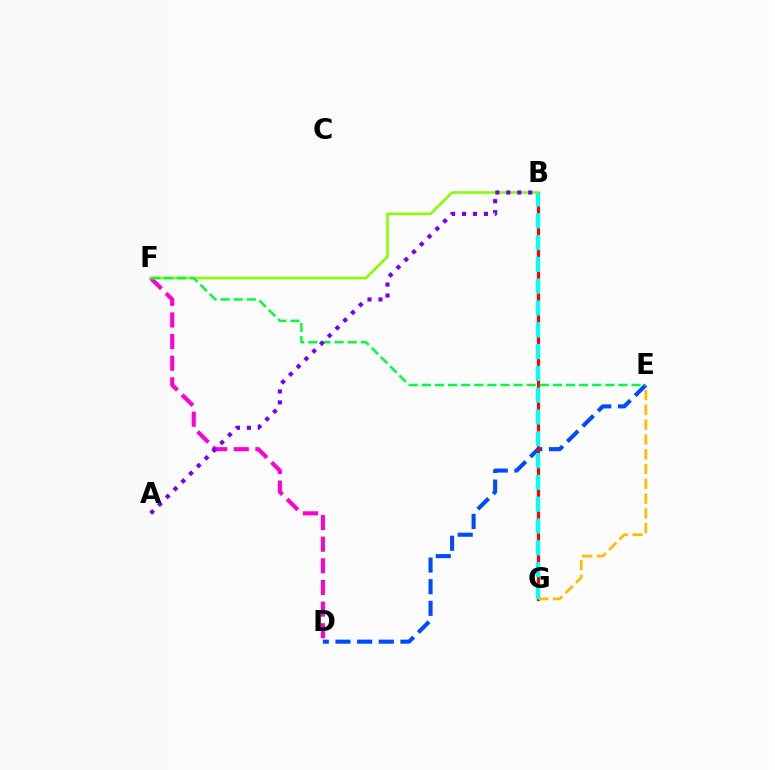{('D', 'E'): [{'color': '#004bff', 'line_style': 'dashed', 'thickness': 2.94}], ('B', 'G'): [{'color': '#ff0000', 'line_style': 'solid', 'thickness': 2.28}, {'color': '#00fff6', 'line_style': 'dashed', 'thickness': 2.96}], ('D', 'F'): [{'color': '#ff00cf', 'line_style': 'dashed', 'thickness': 2.94}], ('B', 'F'): [{'color': '#84ff00', 'line_style': 'solid', 'thickness': 1.84}], ('E', 'G'): [{'color': '#ffbd00', 'line_style': 'dashed', 'thickness': 2.01}], ('E', 'F'): [{'color': '#00ff39', 'line_style': 'dashed', 'thickness': 1.78}], ('A', 'B'): [{'color': '#7200ff', 'line_style': 'dotted', 'thickness': 2.97}]}